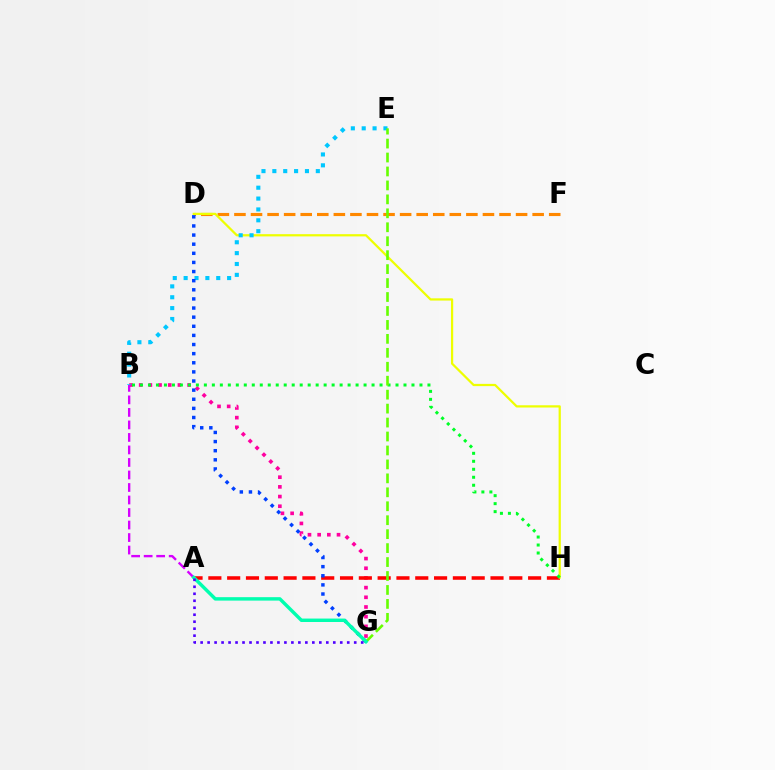{('B', 'G'): [{'color': '#ff00a0', 'line_style': 'dotted', 'thickness': 2.63}], ('D', 'F'): [{'color': '#ff8800', 'line_style': 'dashed', 'thickness': 2.25}], ('A', 'H'): [{'color': '#ff0000', 'line_style': 'dashed', 'thickness': 2.56}], ('D', 'H'): [{'color': '#eeff00', 'line_style': 'solid', 'thickness': 1.61}], ('B', 'E'): [{'color': '#00c7ff', 'line_style': 'dotted', 'thickness': 2.95}], ('A', 'B'): [{'color': '#d600ff', 'line_style': 'dashed', 'thickness': 1.7}], ('B', 'H'): [{'color': '#00ff27', 'line_style': 'dotted', 'thickness': 2.17}], ('D', 'G'): [{'color': '#003fff', 'line_style': 'dotted', 'thickness': 2.48}], ('E', 'G'): [{'color': '#66ff00', 'line_style': 'dashed', 'thickness': 1.9}], ('A', 'G'): [{'color': '#00ffaf', 'line_style': 'solid', 'thickness': 2.47}, {'color': '#4f00ff', 'line_style': 'dotted', 'thickness': 1.9}]}